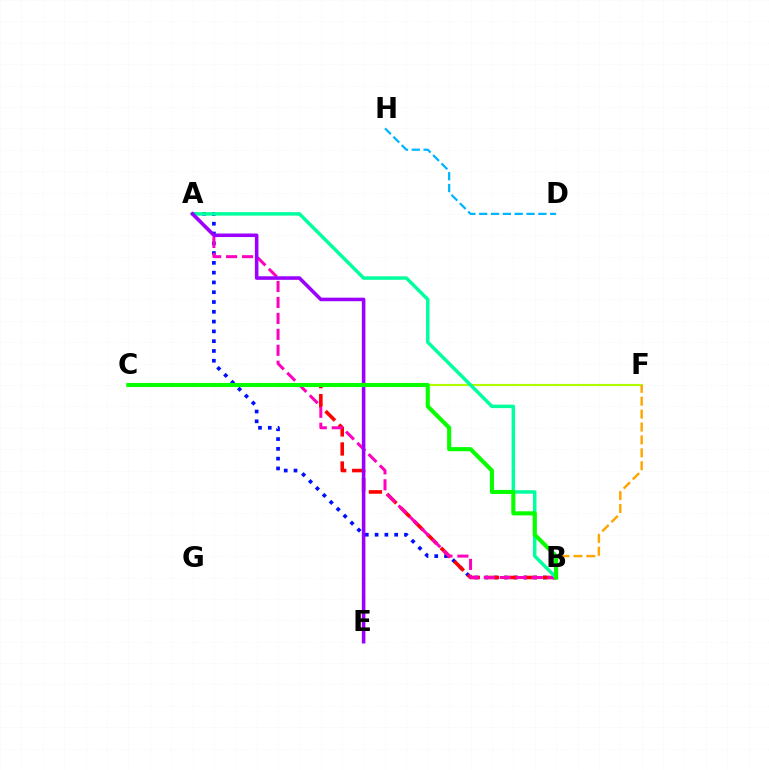{('A', 'B'): [{'color': '#0010ff', 'line_style': 'dotted', 'thickness': 2.66}, {'color': '#ff00bd', 'line_style': 'dashed', 'thickness': 2.17}, {'color': '#00ff9d', 'line_style': 'solid', 'thickness': 2.5}], ('B', 'C'): [{'color': '#ff0000', 'line_style': 'dashed', 'thickness': 2.59}, {'color': '#08ff00', 'line_style': 'solid', 'thickness': 2.95}], ('C', 'F'): [{'color': '#b3ff00', 'line_style': 'solid', 'thickness': 1.53}], ('B', 'F'): [{'color': '#ffa500', 'line_style': 'dashed', 'thickness': 1.75}], ('D', 'H'): [{'color': '#00b5ff', 'line_style': 'dashed', 'thickness': 1.61}], ('A', 'E'): [{'color': '#9b00ff', 'line_style': 'solid', 'thickness': 2.56}]}